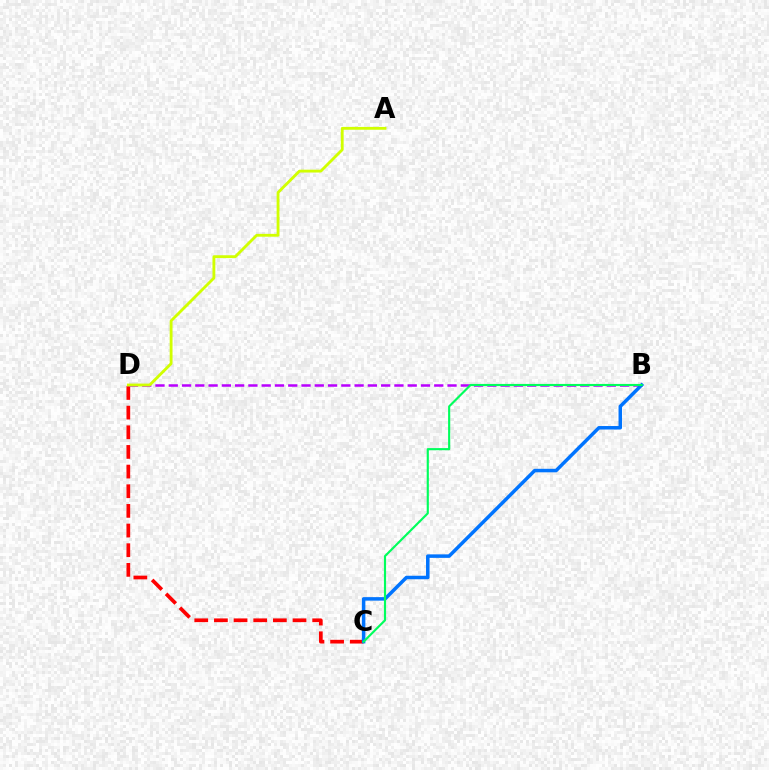{('C', 'D'): [{'color': '#ff0000', 'line_style': 'dashed', 'thickness': 2.67}], ('B', 'D'): [{'color': '#b900ff', 'line_style': 'dashed', 'thickness': 1.8}], ('B', 'C'): [{'color': '#0074ff', 'line_style': 'solid', 'thickness': 2.52}, {'color': '#00ff5c', 'line_style': 'solid', 'thickness': 1.54}], ('A', 'D'): [{'color': '#d1ff00', 'line_style': 'solid', 'thickness': 2.05}]}